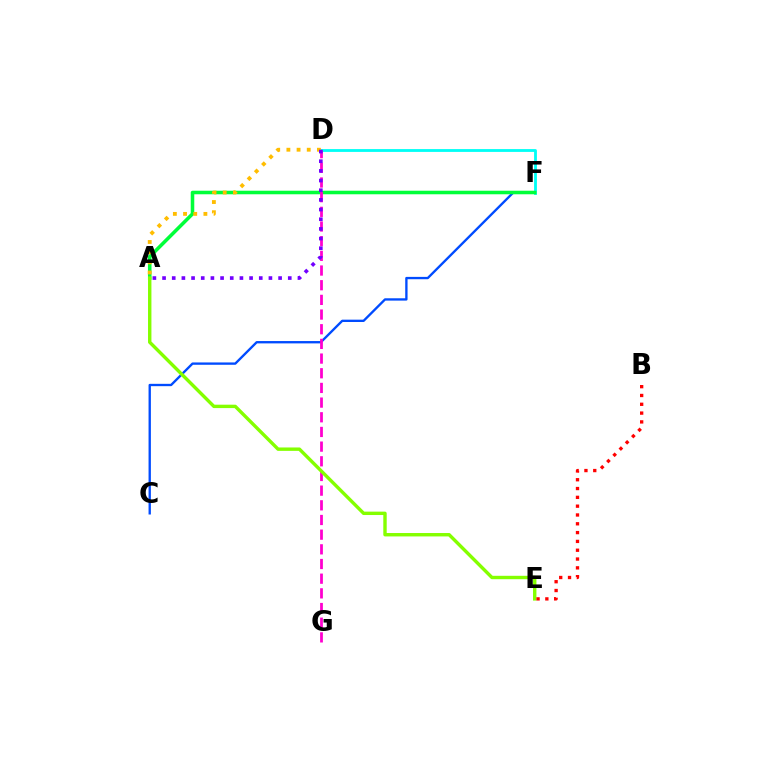{('C', 'F'): [{'color': '#004bff', 'line_style': 'solid', 'thickness': 1.68}], ('D', 'F'): [{'color': '#00fff6', 'line_style': 'solid', 'thickness': 2.03}], ('A', 'F'): [{'color': '#00ff39', 'line_style': 'solid', 'thickness': 2.55}], ('D', 'G'): [{'color': '#ff00cf', 'line_style': 'dashed', 'thickness': 1.99}], ('A', 'E'): [{'color': '#84ff00', 'line_style': 'solid', 'thickness': 2.45}], ('B', 'E'): [{'color': '#ff0000', 'line_style': 'dotted', 'thickness': 2.39}], ('A', 'D'): [{'color': '#ffbd00', 'line_style': 'dotted', 'thickness': 2.76}, {'color': '#7200ff', 'line_style': 'dotted', 'thickness': 2.63}]}